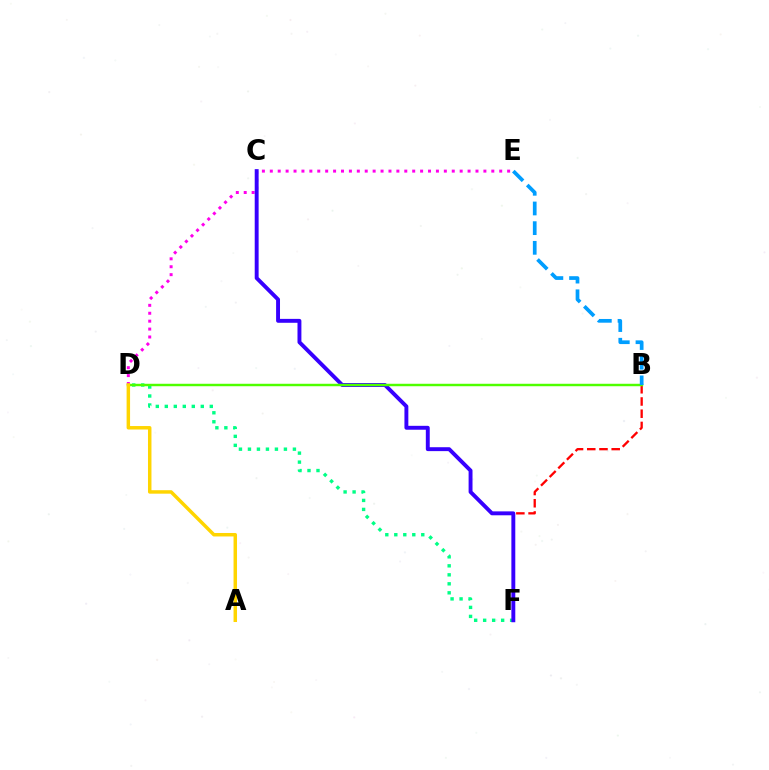{('D', 'E'): [{'color': '#ff00ed', 'line_style': 'dotted', 'thickness': 2.15}], ('D', 'F'): [{'color': '#00ff86', 'line_style': 'dotted', 'thickness': 2.44}], ('B', 'F'): [{'color': '#ff0000', 'line_style': 'dashed', 'thickness': 1.66}], ('C', 'F'): [{'color': '#3700ff', 'line_style': 'solid', 'thickness': 2.81}], ('B', 'D'): [{'color': '#4fff00', 'line_style': 'solid', 'thickness': 1.77}], ('A', 'D'): [{'color': '#ffd500', 'line_style': 'solid', 'thickness': 2.5}], ('B', 'E'): [{'color': '#009eff', 'line_style': 'dashed', 'thickness': 2.67}]}